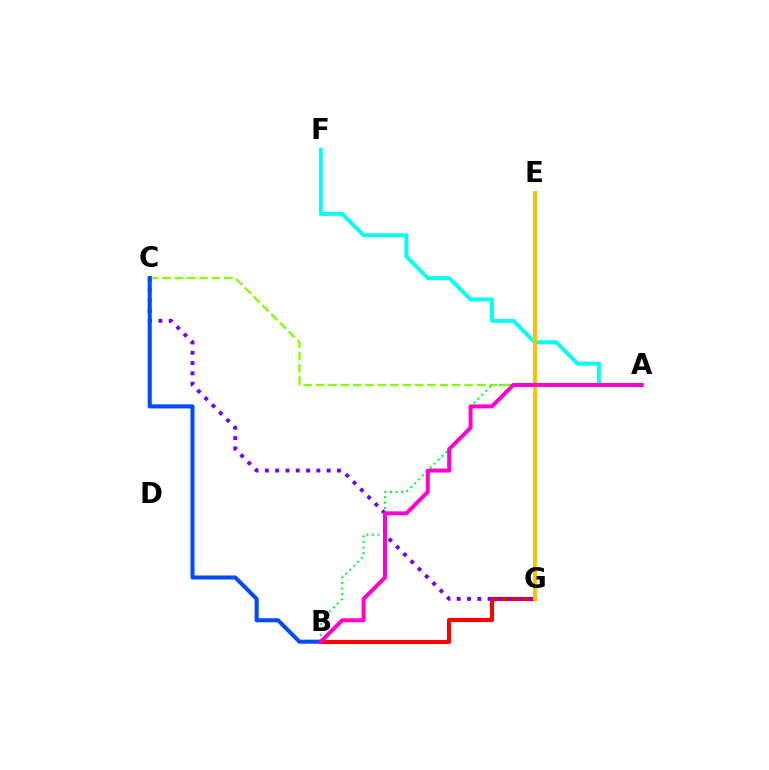{('B', 'G'): [{'color': '#ff0000', 'line_style': 'solid', 'thickness': 2.95}], ('A', 'B'): [{'color': '#00ff39', 'line_style': 'dotted', 'thickness': 1.5}, {'color': '#ff00cf', 'line_style': 'solid', 'thickness': 2.87}], ('A', 'F'): [{'color': '#00fff6', 'line_style': 'solid', 'thickness': 2.82}], ('E', 'G'): [{'color': '#ffbd00', 'line_style': 'solid', 'thickness': 2.76}], ('C', 'G'): [{'color': '#7200ff', 'line_style': 'dotted', 'thickness': 2.8}], ('A', 'C'): [{'color': '#84ff00', 'line_style': 'dashed', 'thickness': 1.68}], ('B', 'C'): [{'color': '#004bff', 'line_style': 'solid', 'thickness': 2.92}]}